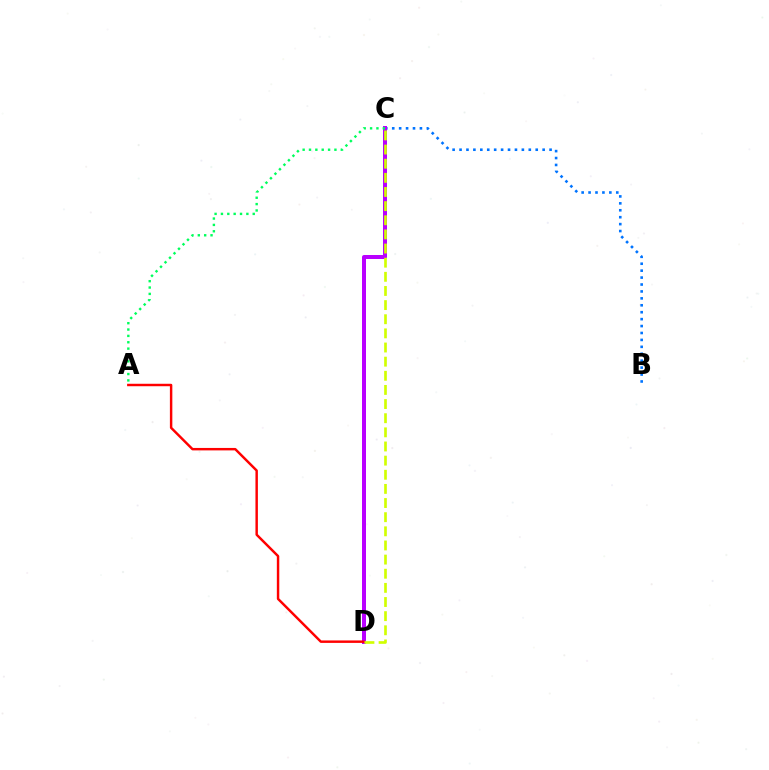{('B', 'C'): [{'color': '#0074ff', 'line_style': 'dotted', 'thickness': 1.88}], ('C', 'D'): [{'color': '#b900ff', 'line_style': 'solid', 'thickness': 2.88}, {'color': '#d1ff00', 'line_style': 'dashed', 'thickness': 1.92}], ('A', 'D'): [{'color': '#ff0000', 'line_style': 'solid', 'thickness': 1.77}], ('A', 'C'): [{'color': '#00ff5c', 'line_style': 'dotted', 'thickness': 1.73}]}